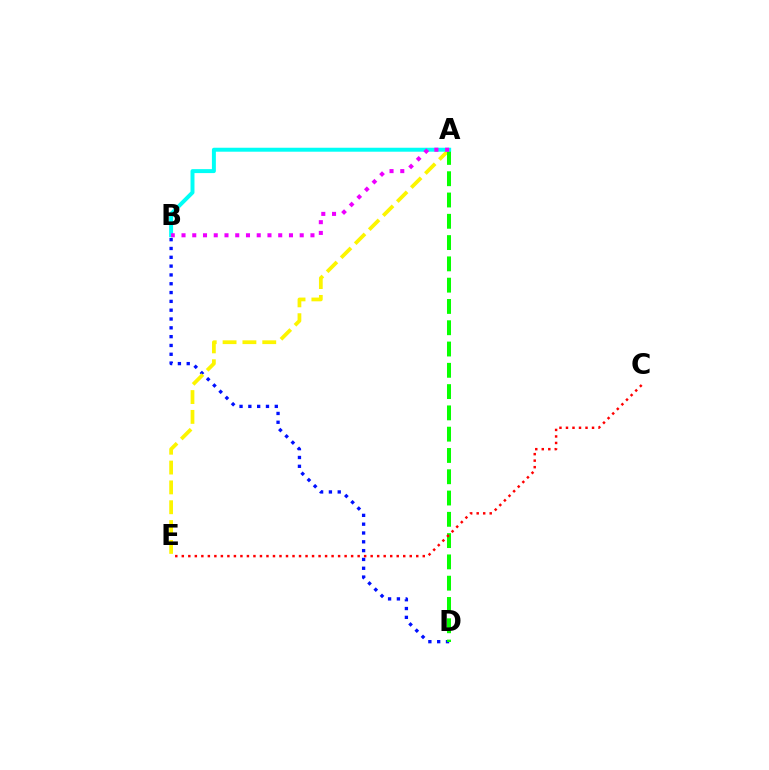{('B', 'D'): [{'color': '#0010ff', 'line_style': 'dotted', 'thickness': 2.4}], ('A', 'E'): [{'color': '#fcf500', 'line_style': 'dashed', 'thickness': 2.7}], ('A', 'D'): [{'color': '#08ff00', 'line_style': 'dashed', 'thickness': 2.89}], ('C', 'E'): [{'color': '#ff0000', 'line_style': 'dotted', 'thickness': 1.77}], ('A', 'B'): [{'color': '#00fff6', 'line_style': 'solid', 'thickness': 2.85}, {'color': '#ee00ff', 'line_style': 'dotted', 'thickness': 2.92}]}